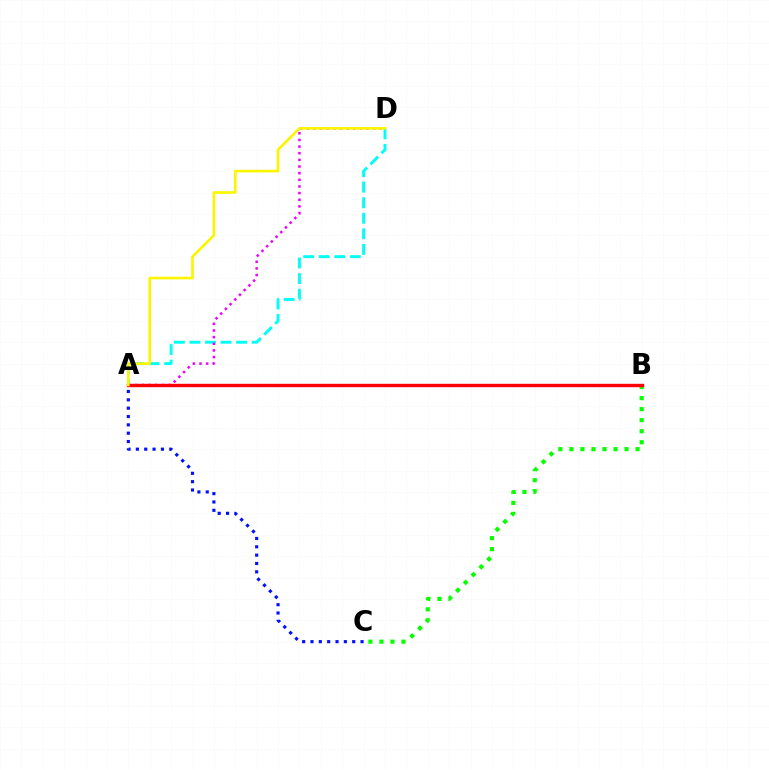{('B', 'C'): [{'color': '#08ff00', 'line_style': 'dotted', 'thickness': 3.0}], ('A', 'D'): [{'color': '#00fff6', 'line_style': 'dashed', 'thickness': 2.11}, {'color': '#ee00ff', 'line_style': 'dotted', 'thickness': 1.81}, {'color': '#fcf500', 'line_style': 'solid', 'thickness': 1.9}], ('A', 'C'): [{'color': '#0010ff', 'line_style': 'dotted', 'thickness': 2.27}], ('A', 'B'): [{'color': '#ff0000', 'line_style': 'solid', 'thickness': 2.44}]}